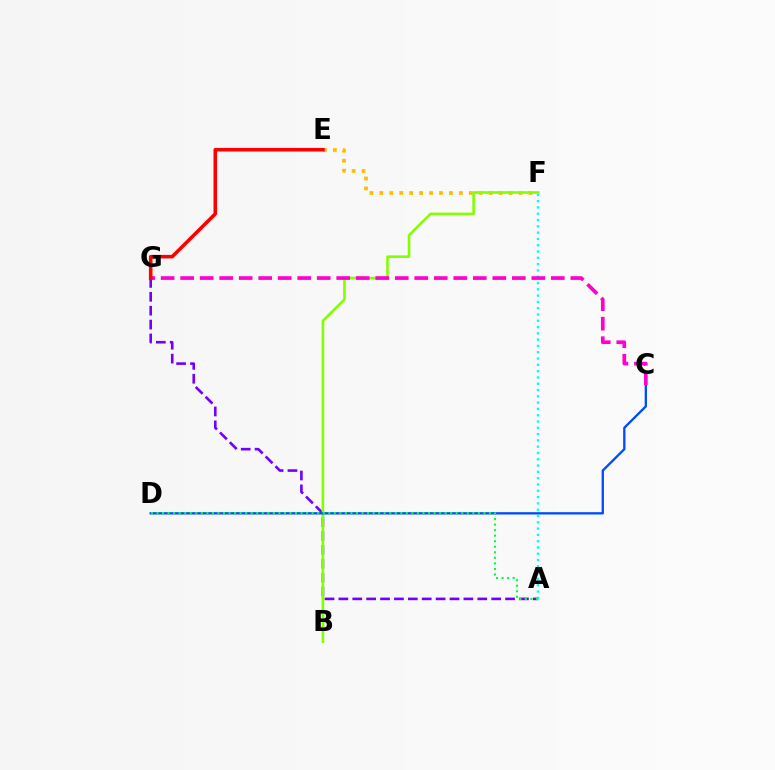{('E', 'F'): [{'color': '#ffbd00', 'line_style': 'dotted', 'thickness': 2.7}], ('A', 'G'): [{'color': '#7200ff', 'line_style': 'dashed', 'thickness': 1.89}], ('A', 'F'): [{'color': '#00fff6', 'line_style': 'dotted', 'thickness': 1.71}], ('B', 'F'): [{'color': '#84ff00', 'line_style': 'solid', 'thickness': 1.88}], ('C', 'D'): [{'color': '#004bff', 'line_style': 'solid', 'thickness': 1.67}], ('A', 'D'): [{'color': '#00ff39', 'line_style': 'dotted', 'thickness': 1.51}], ('C', 'G'): [{'color': '#ff00cf', 'line_style': 'dashed', 'thickness': 2.65}], ('E', 'G'): [{'color': '#ff0000', 'line_style': 'solid', 'thickness': 2.57}]}